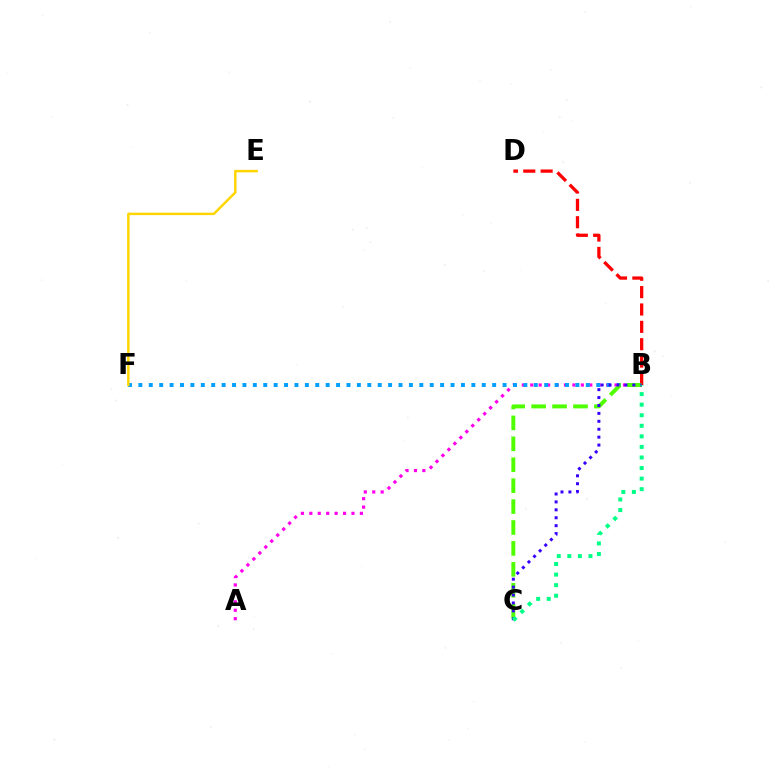{('A', 'B'): [{'color': '#ff00ed', 'line_style': 'dotted', 'thickness': 2.29}], ('B', 'F'): [{'color': '#009eff', 'line_style': 'dotted', 'thickness': 2.83}], ('B', 'D'): [{'color': '#ff0000', 'line_style': 'dashed', 'thickness': 2.36}], ('B', 'C'): [{'color': '#4fff00', 'line_style': 'dashed', 'thickness': 2.84}, {'color': '#3700ff', 'line_style': 'dotted', 'thickness': 2.15}, {'color': '#00ff86', 'line_style': 'dotted', 'thickness': 2.87}], ('E', 'F'): [{'color': '#ffd500', 'line_style': 'solid', 'thickness': 1.77}]}